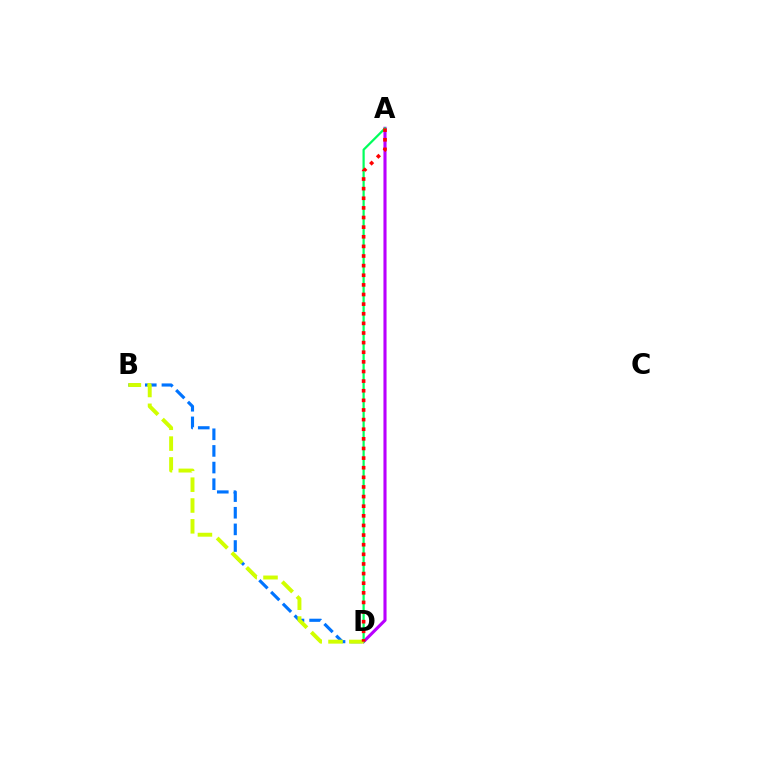{('A', 'D'): [{'color': '#b900ff', 'line_style': 'solid', 'thickness': 2.23}, {'color': '#00ff5c', 'line_style': 'solid', 'thickness': 1.59}, {'color': '#ff0000', 'line_style': 'dotted', 'thickness': 2.61}], ('B', 'D'): [{'color': '#0074ff', 'line_style': 'dashed', 'thickness': 2.26}, {'color': '#d1ff00', 'line_style': 'dashed', 'thickness': 2.83}]}